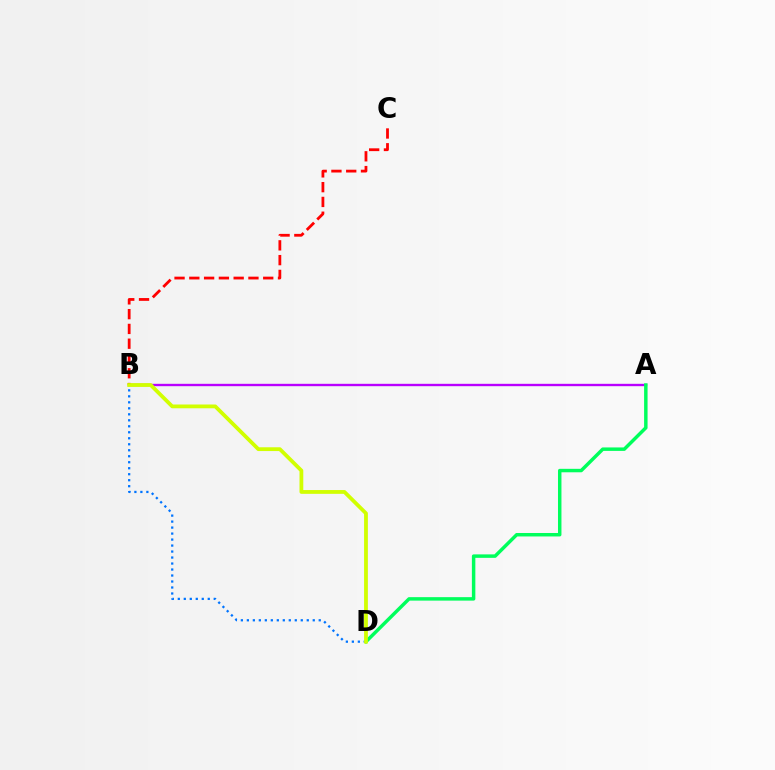{('A', 'B'): [{'color': '#b900ff', 'line_style': 'solid', 'thickness': 1.7}], ('A', 'D'): [{'color': '#00ff5c', 'line_style': 'solid', 'thickness': 2.49}], ('B', 'D'): [{'color': '#0074ff', 'line_style': 'dotted', 'thickness': 1.63}, {'color': '#d1ff00', 'line_style': 'solid', 'thickness': 2.73}], ('B', 'C'): [{'color': '#ff0000', 'line_style': 'dashed', 'thickness': 2.01}]}